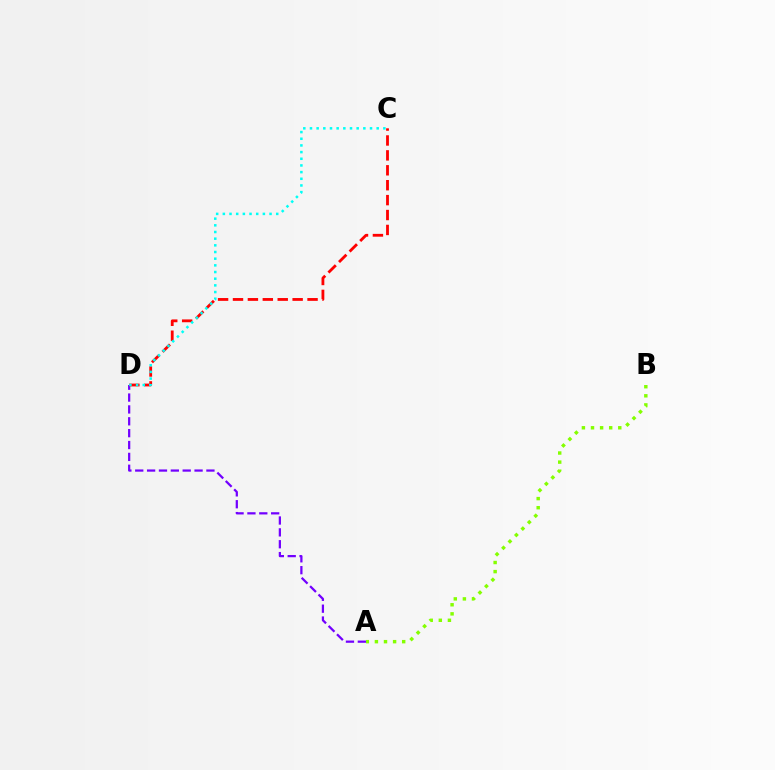{('A', 'B'): [{'color': '#84ff00', 'line_style': 'dotted', 'thickness': 2.47}], ('A', 'D'): [{'color': '#7200ff', 'line_style': 'dashed', 'thickness': 1.61}], ('C', 'D'): [{'color': '#ff0000', 'line_style': 'dashed', 'thickness': 2.03}, {'color': '#00fff6', 'line_style': 'dotted', 'thickness': 1.81}]}